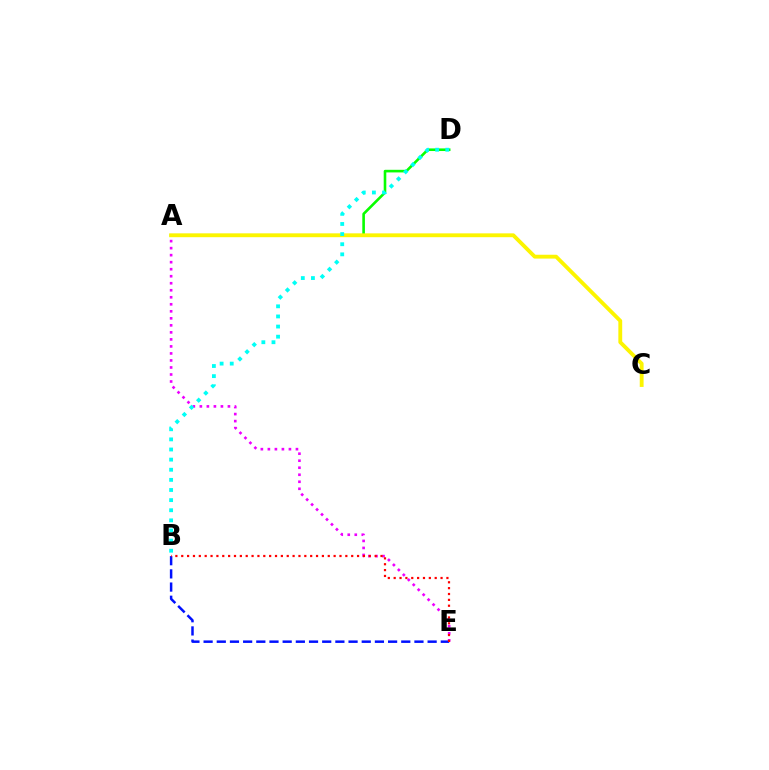{('A', 'D'): [{'color': '#08ff00', 'line_style': 'solid', 'thickness': 1.88}], ('A', 'E'): [{'color': '#ee00ff', 'line_style': 'dotted', 'thickness': 1.91}], ('B', 'E'): [{'color': '#0010ff', 'line_style': 'dashed', 'thickness': 1.79}, {'color': '#ff0000', 'line_style': 'dotted', 'thickness': 1.59}], ('A', 'C'): [{'color': '#fcf500', 'line_style': 'solid', 'thickness': 2.77}], ('B', 'D'): [{'color': '#00fff6', 'line_style': 'dotted', 'thickness': 2.75}]}